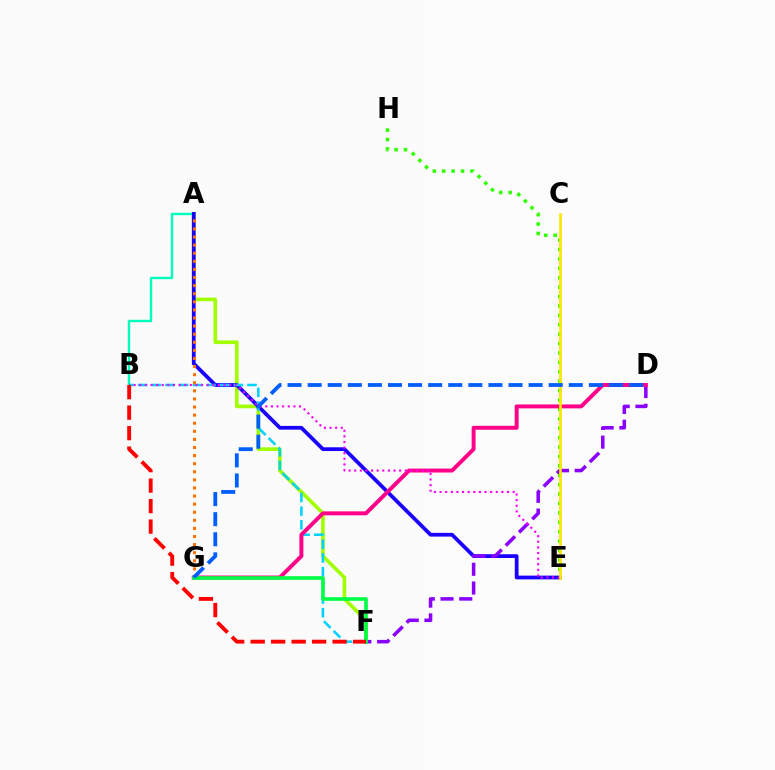{('E', 'H'): [{'color': '#31ff00', 'line_style': 'dotted', 'thickness': 2.56}], ('A', 'F'): [{'color': '#a2ff00', 'line_style': 'solid', 'thickness': 2.64}], ('A', 'B'): [{'color': '#00ffbb', 'line_style': 'solid', 'thickness': 1.72}], ('A', 'E'): [{'color': '#1900ff', 'line_style': 'solid', 'thickness': 2.7}], ('D', 'F'): [{'color': '#8a00ff', 'line_style': 'dashed', 'thickness': 2.54}], ('B', 'F'): [{'color': '#00d3ff', 'line_style': 'dashed', 'thickness': 1.86}, {'color': '#ff0000', 'line_style': 'dashed', 'thickness': 2.78}], ('D', 'G'): [{'color': '#ff0088', 'line_style': 'solid', 'thickness': 2.84}, {'color': '#005dff', 'line_style': 'dashed', 'thickness': 2.73}], ('B', 'E'): [{'color': '#fa00f9', 'line_style': 'dotted', 'thickness': 1.53}], ('C', 'E'): [{'color': '#ffe600', 'line_style': 'solid', 'thickness': 1.9}], ('A', 'G'): [{'color': '#ff7000', 'line_style': 'dotted', 'thickness': 2.2}], ('F', 'G'): [{'color': '#00ff45', 'line_style': 'solid', 'thickness': 2.63}]}